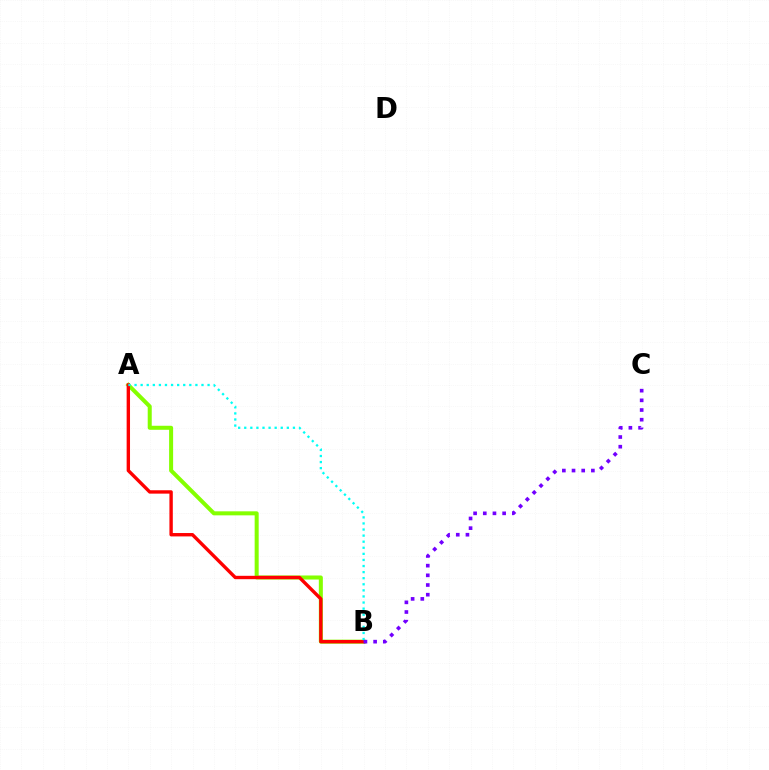{('A', 'B'): [{'color': '#84ff00', 'line_style': 'solid', 'thickness': 2.9}, {'color': '#ff0000', 'line_style': 'solid', 'thickness': 2.44}, {'color': '#00fff6', 'line_style': 'dotted', 'thickness': 1.65}], ('B', 'C'): [{'color': '#7200ff', 'line_style': 'dotted', 'thickness': 2.63}]}